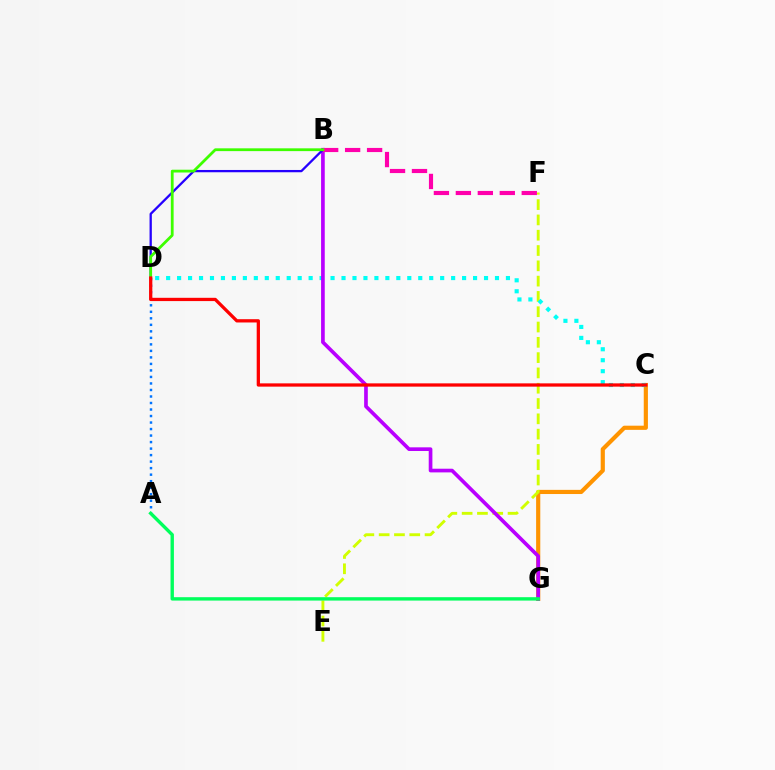{('C', 'G'): [{'color': '#ff9400', 'line_style': 'solid', 'thickness': 3.0}], ('A', 'D'): [{'color': '#0074ff', 'line_style': 'dotted', 'thickness': 1.77}], ('E', 'F'): [{'color': '#d1ff00', 'line_style': 'dashed', 'thickness': 2.08}], ('C', 'D'): [{'color': '#00fff6', 'line_style': 'dotted', 'thickness': 2.98}, {'color': '#ff0000', 'line_style': 'solid', 'thickness': 2.36}], ('B', 'G'): [{'color': '#b900ff', 'line_style': 'solid', 'thickness': 2.64}], ('B', 'D'): [{'color': '#2500ff', 'line_style': 'solid', 'thickness': 1.65}, {'color': '#3dff00', 'line_style': 'solid', 'thickness': 2.01}], ('B', 'F'): [{'color': '#ff00ac', 'line_style': 'dashed', 'thickness': 2.98}], ('A', 'G'): [{'color': '#00ff5c', 'line_style': 'solid', 'thickness': 2.44}]}